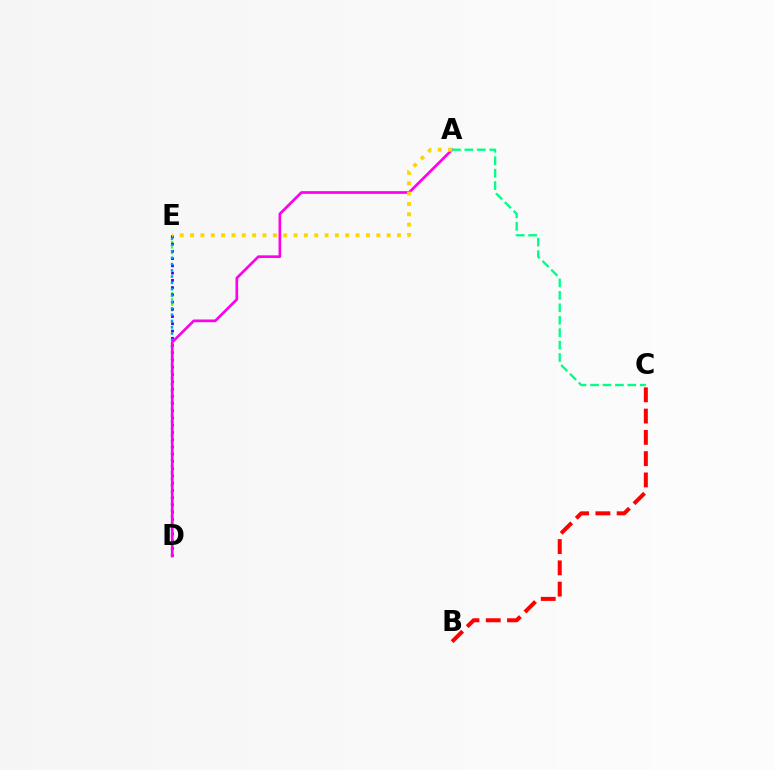{('B', 'C'): [{'color': '#ff0000', 'line_style': 'dashed', 'thickness': 2.89}], ('D', 'E'): [{'color': '#4fff00', 'line_style': 'dotted', 'thickness': 1.55}, {'color': '#3700ff', 'line_style': 'dotted', 'thickness': 1.97}, {'color': '#009eff', 'line_style': 'dotted', 'thickness': 1.72}], ('A', 'D'): [{'color': '#ff00ed', 'line_style': 'solid', 'thickness': 1.93}], ('A', 'E'): [{'color': '#ffd500', 'line_style': 'dotted', 'thickness': 2.81}], ('A', 'C'): [{'color': '#00ff86', 'line_style': 'dashed', 'thickness': 1.69}]}